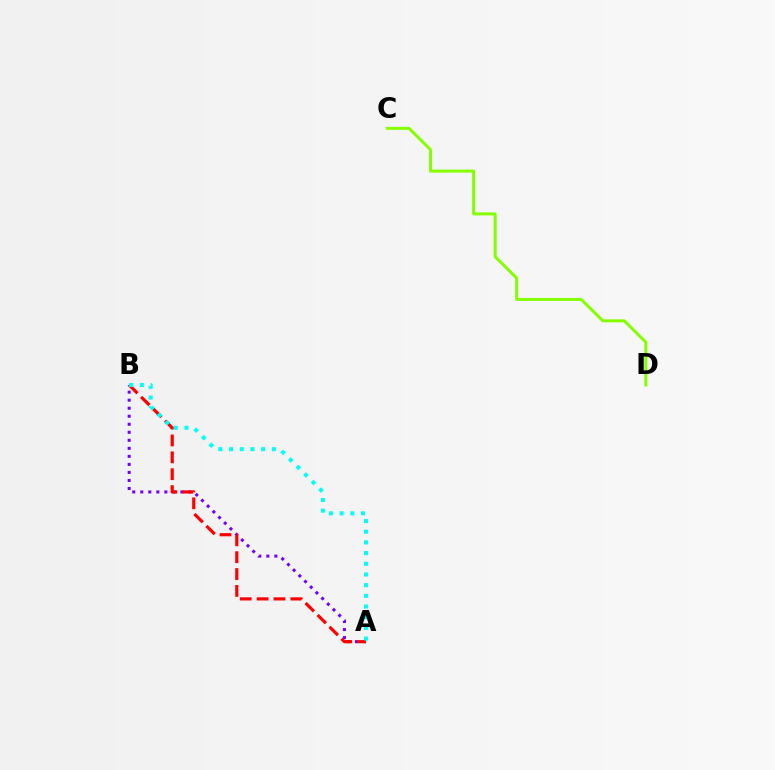{('A', 'B'): [{'color': '#7200ff', 'line_style': 'dotted', 'thickness': 2.18}, {'color': '#ff0000', 'line_style': 'dashed', 'thickness': 2.29}, {'color': '#00fff6', 'line_style': 'dotted', 'thickness': 2.9}], ('C', 'D'): [{'color': '#84ff00', 'line_style': 'solid', 'thickness': 2.15}]}